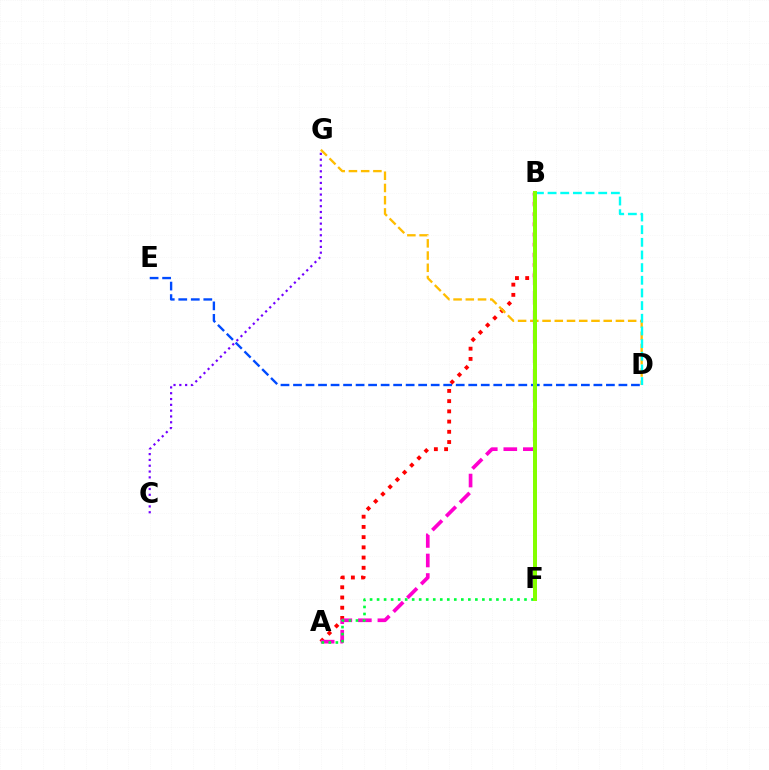{('A', 'B'): [{'color': '#ff0000', 'line_style': 'dotted', 'thickness': 2.78}, {'color': '#ff00cf', 'line_style': 'dashed', 'thickness': 2.65}], ('D', 'G'): [{'color': '#ffbd00', 'line_style': 'dashed', 'thickness': 1.66}], ('C', 'G'): [{'color': '#7200ff', 'line_style': 'dotted', 'thickness': 1.58}], ('B', 'D'): [{'color': '#00fff6', 'line_style': 'dashed', 'thickness': 1.72}], ('D', 'E'): [{'color': '#004bff', 'line_style': 'dashed', 'thickness': 1.7}], ('A', 'F'): [{'color': '#00ff39', 'line_style': 'dotted', 'thickness': 1.91}], ('B', 'F'): [{'color': '#84ff00', 'line_style': 'solid', 'thickness': 2.88}]}